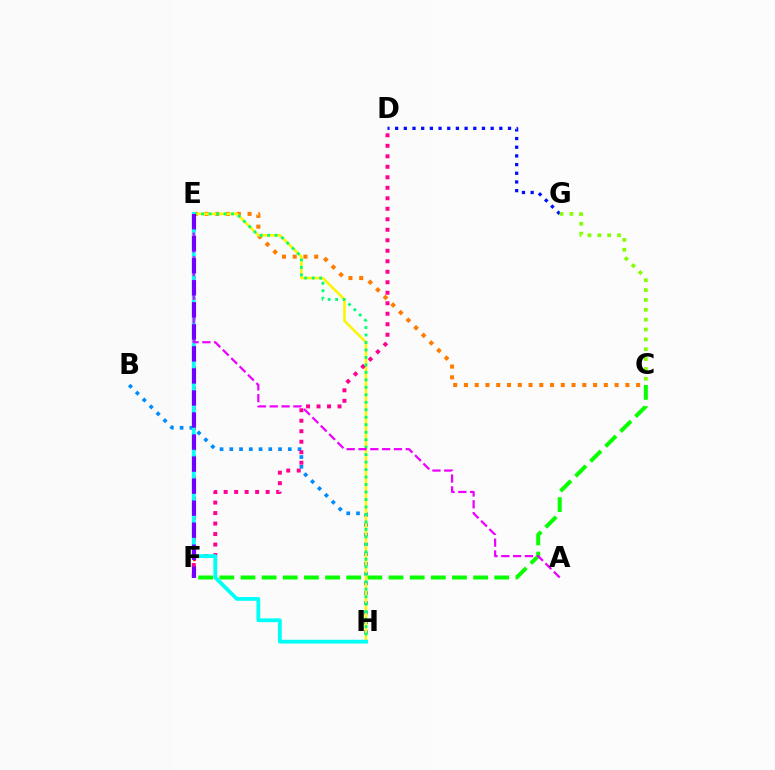{('C', 'E'): [{'color': '#ff7c00', 'line_style': 'dotted', 'thickness': 2.92}], ('B', 'H'): [{'color': '#008cff', 'line_style': 'dotted', 'thickness': 2.65}], ('C', 'F'): [{'color': '#08ff00', 'line_style': 'dashed', 'thickness': 2.87}], ('E', 'F'): [{'color': '#ff0000', 'line_style': 'dotted', 'thickness': 1.87}, {'color': '#7200ff', 'line_style': 'dashed', 'thickness': 2.99}], ('E', 'H'): [{'color': '#fcf500', 'line_style': 'solid', 'thickness': 1.85}, {'color': '#00ff74', 'line_style': 'dotted', 'thickness': 2.03}, {'color': '#00fff6', 'line_style': 'solid', 'thickness': 2.73}], ('D', 'F'): [{'color': '#ff0094', 'line_style': 'dotted', 'thickness': 2.85}], ('D', 'G'): [{'color': '#0010ff', 'line_style': 'dotted', 'thickness': 2.36}], ('C', 'G'): [{'color': '#84ff00', 'line_style': 'dotted', 'thickness': 2.68}], ('A', 'E'): [{'color': '#ee00ff', 'line_style': 'dashed', 'thickness': 1.61}]}